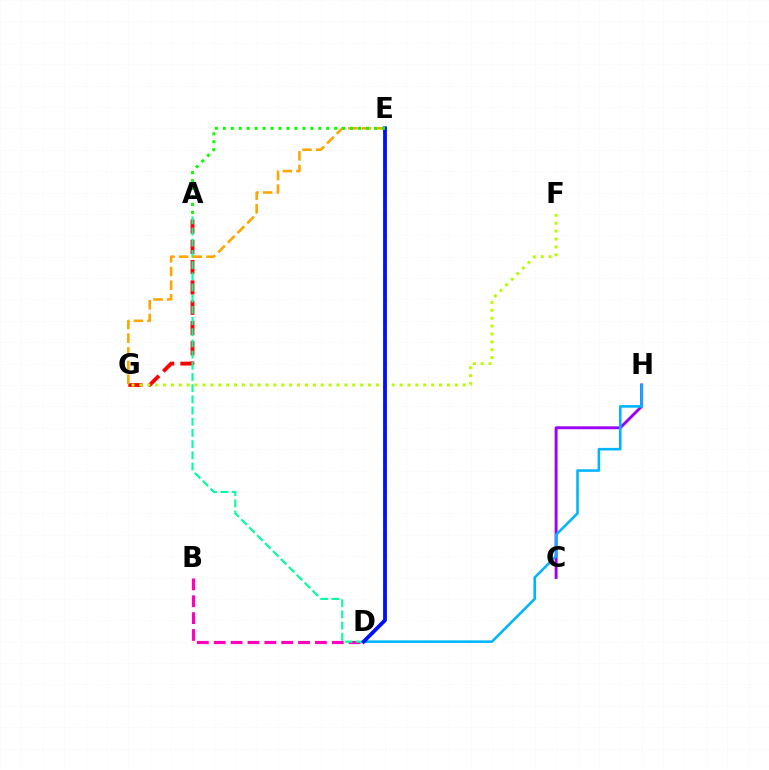{('A', 'G'): [{'color': '#ff0000', 'line_style': 'dashed', 'thickness': 2.76}], ('C', 'H'): [{'color': '#9b00ff', 'line_style': 'solid', 'thickness': 2.09}], ('F', 'G'): [{'color': '#b3ff00', 'line_style': 'dotted', 'thickness': 2.14}], ('B', 'D'): [{'color': '#ff00bd', 'line_style': 'dashed', 'thickness': 2.29}], ('D', 'H'): [{'color': '#00b5ff', 'line_style': 'solid', 'thickness': 1.85}], ('A', 'D'): [{'color': '#00ff9d', 'line_style': 'dashed', 'thickness': 1.52}], ('D', 'E'): [{'color': '#0010ff', 'line_style': 'solid', 'thickness': 2.75}], ('E', 'G'): [{'color': '#ffa500', 'line_style': 'dashed', 'thickness': 1.86}], ('A', 'E'): [{'color': '#08ff00', 'line_style': 'dotted', 'thickness': 2.16}]}